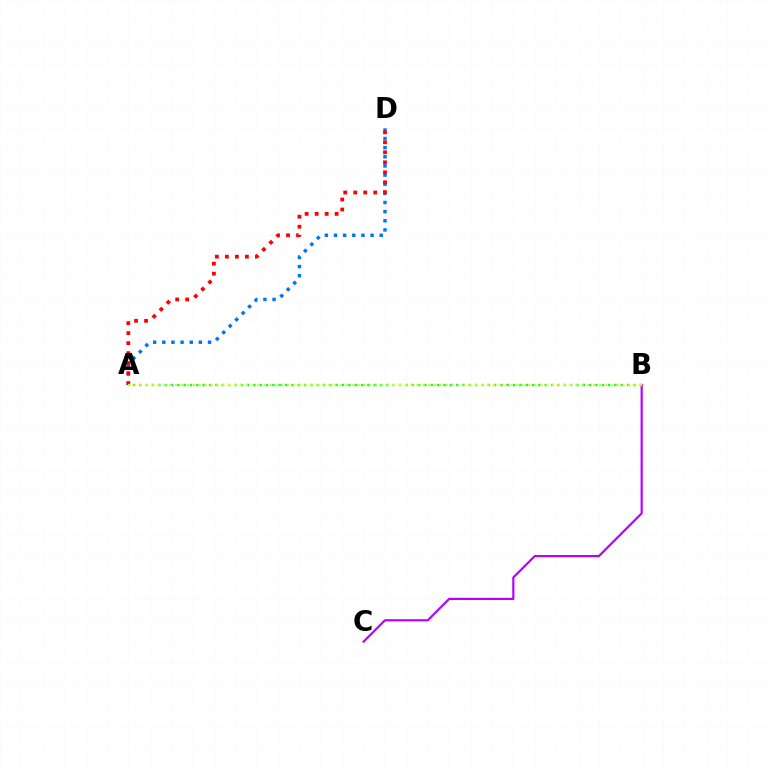{('A', 'B'): [{'color': '#00ff5c', 'line_style': 'dotted', 'thickness': 1.72}, {'color': '#d1ff00', 'line_style': 'dotted', 'thickness': 1.6}], ('A', 'D'): [{'color': '#0074ff', 'line_style': 'dotted', 'thickness': 2.48}, {'color': '#ff0000', 'line_style': 'dotted', 'thickness': 2.72}], ('B', 'C'): [{'color': '#b900ff', 'line_style': 'solid', 'thickness': 1.58}]}